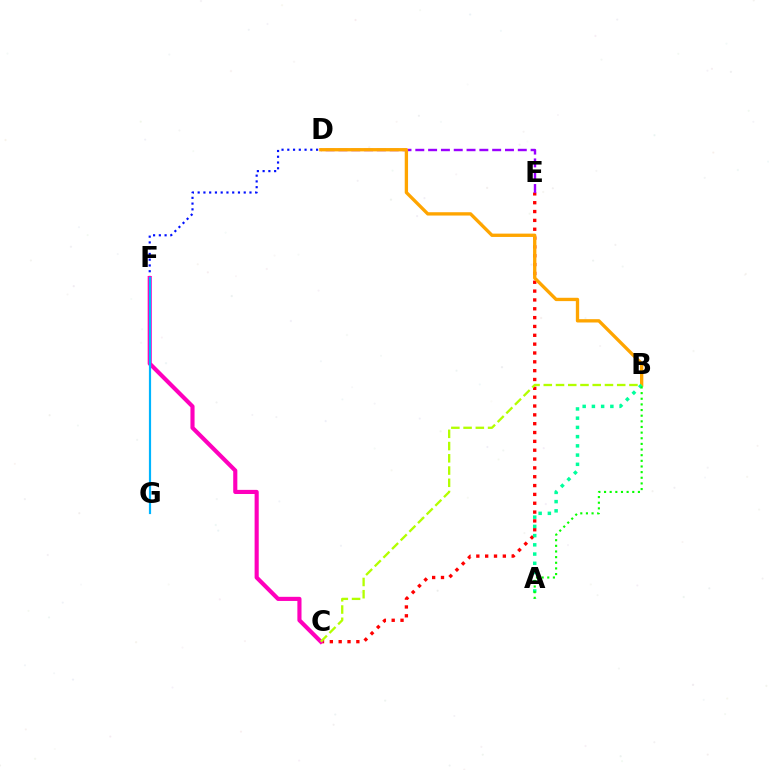{('C', 'E'): [{'color': '#ff0000', 'line_style': 'dotted', 'thickness': 2.4}], ('D', 'E'): [{'color': '#9b00ff', 'line_style': 'dashed', 'thickness': 1.74}], ('D', 'F'): [{'color': '#0010ff', 'line_style': 'dotted', 'thickness': 1.56}], ('B', 'D'): [{'color': '#ffa500', 'line_style': 'solid', 'thickness': 2.4}], ('C', 'F'): [{'color': '#ff00bd', 'line_style': 'solid', 'thickness': 2.97}], ('A', 'B'): [{'color': '#00ff9d', 'line_style': 'dotted', 'thickness': 2.51}, {'color': '#08ff00', 'line_style': 'dotted', 'thickness': 1.53}], ('F', 'G'): [{'color': '#00b5ff', 'line_style': 'solid', 'thickness': 1.58}], ('B', 'C'): [{'color': '#b3ff00', 'line_style': 'dashed', 'thickness': 1.66}]}